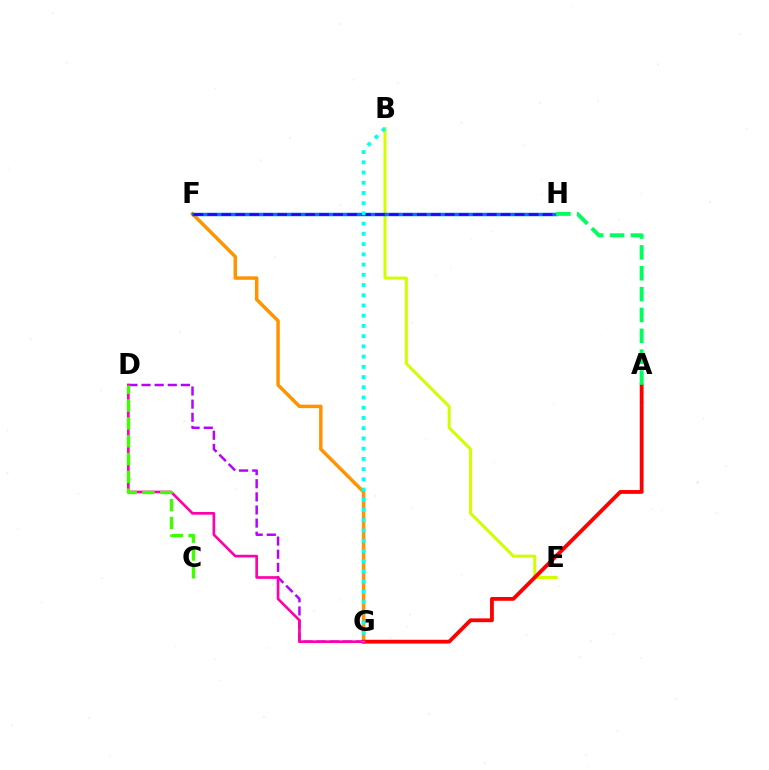{('F', 'G'): [{'color': '#ff9400', 'line_style': 'solid', 'thickness': 2.51}], ('B', 'E'): [{'color': '#d1ff00', 'line_style': 'solid', 'thickness': 2.16}], ('F', 'H'): [{'color': '#0074ff', 'line_style': 'solid', 'thickness': 2.49}, {'color': '#2500ff', 'line_style': 'dashed', 'thickness': 1.9}], ('A', 'G'): [{'color': '#ff0000', 'line_style': 'solid', 'thickness': 2.74}], ('D', 'G'): [{'color': '#b900ff', 'line_style': 'dashed', 'thickness': 1.78}, {'color': '#ff00ac', 'line_style': 'solid', 'thickness': 1.92}], ('A', 'H'): [{'color': '#00ff5c', 'line_style': 'dashed', 'thickness': 2.83}], ('C', 'D'): [{'color': '#3dff00', 'line_style': 'dashed', 'thickness': 2.42}], ('B', 'G'): [{'color': '#00fff6', 'line_style': 'dotted', 'thickness': 2.78}]}